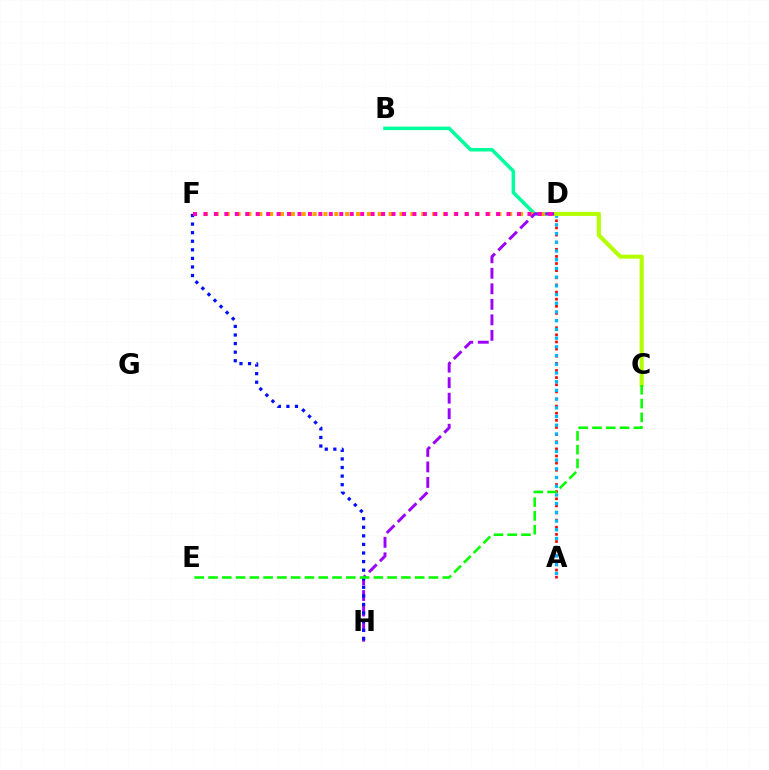{('B', 'D'): [{'color': '#00ff9d', 'line_style': 'solid', 'thickness': 2.55}], ('D', 'F'): [{'color': '#ffa500', 'line_style': 'dotted', 'thickness': 2.95}, {'color': '#ff00bd', 'line_style': 'dotted', 'thickness': 2.84}], ('A', 'D'): [{'color': '#ff0000', 'line_style': 'dotted', 'thickness': 1.94}, {'color': '#00b5ff', 'line_style': 'dotted', 'thickness': 2.37}], ('D', 'H'): [{'color': '#9b00ff', 'line_style': 'dashed', 'thickness': 2.11}], ('C', 'D'): [{'color': '#b3ff00', 'line_style': 'solid', 'thickness': 2.92}], ('F', 'H'): [{'color': '#0010ff', 'line_style': 'dotted', 'thickness': 2.33}], ('C', 'E'): [{'color': '#08ff00', 'line_style': 'dashed', 'thickness': 1.87}]}